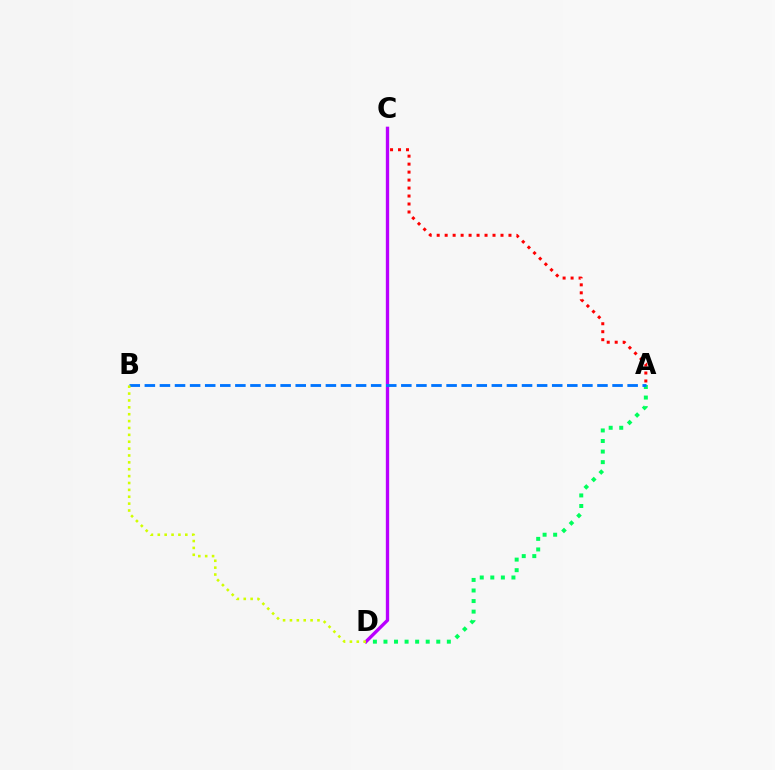{('A', 'D'): [{'color': '#00ff5c', 'line_style': 'dotted', 'thickness': 2.87}], ('A', 'C'): [{'color': '#ff0000', 'line_style': 'dotted', 'thickness': 2.17}], ('C', 'D'): [{'color': '#b900ff', 'line_style': 'solid', 'thickness': 2.4}], ('A', 'B'): [{'color': '#0074ff', 'line_style': 'dashed', 'thickness': 2.05}], ('B', 'D'): [{'color': '#d1ff00', 'line_style': 'dotted', 'thickness': 1.87}]}